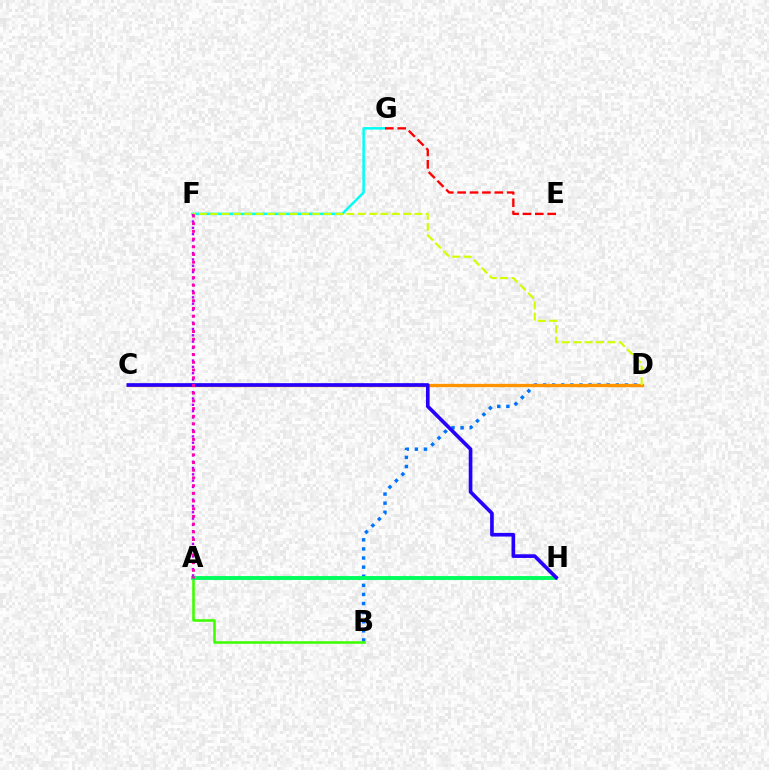{('B', 'D'): [{'color': '#0074ff', 'line_style': 'dotted', 'thickness': 2.47}], ('F', 'G'): [{'color': '#00fff6', 'line_style': 'solid', 'thickness': 1.8}], ('A', 'B'): [{'color': '#3dff00', 'line_style': 'solid', 'thickness': 1.84}], ('C', 'D'): [{'color': '#ff9400', 'line_style': 'solid', 'thickness': 2.38}], ('D', 'F'): [{'color': '#d1ff00', 'line_style': 'dashed', 'thickness': 1.54}], ('E', 'G'): [{'color': '#ff0000', 'line_style': 'dashed', 'thickness': 1.68}], ('A', 'H'): [{'color': '#00ff5c', 'line_style': 'solid', 'thickness': 2.8}], ('A', 'F'): [{'color': '#b900ff', 'line_style': 'dotted', 'thickness': 1.72}, {'color': '#ff00ac', 'line_style': 'dotted', 'thickness': 2.09}], ('C', 'H'): [{'color': '#2500ff', 'line_style': 'solid', 'thickness': 2.63}]}